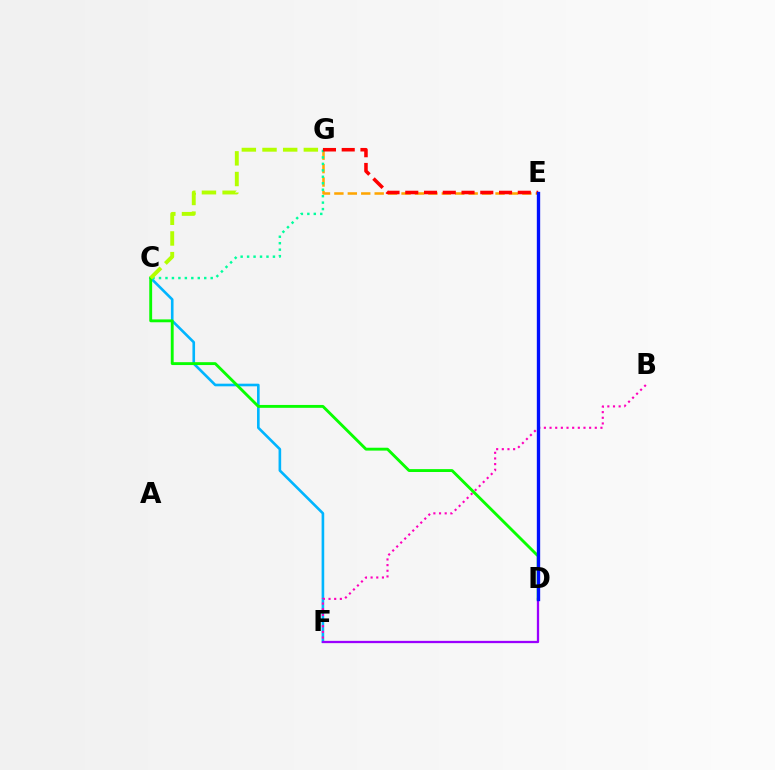{('E', 'G'): [{'color': '#ffa500', 'line_style': 'dashed', 'thickness': 1.82}, {'color': '#ff0000', 'line_style': 'dashed', 'thickness': 2.55}], ('C', 'F'): [{'color': '#00b5ff', 'line_style': 'solid', 'thickness': 1.89}], ('D', 'F'): [{'color': '#9b00ff', 'line_style': 'solid', 'thickness': 1.64}], ('B', 'F'): [{'color': '#ff00bd', 'line_style': 'dotted', 'thickness': 1.54}], ('C', 'G'): [{'color': '#00ff9d', 'line_style': 'dotted', 'thickness': 1.76}, {'color': '#b3ff00', 'line_style': 'dashed', 'thickness': 2.81}], ('C', 'D'): [{'color': '#08ff00', 'line_style': 'solid', 'thickness': 2.07}], ('D', 'E'): [{'color': '#0010ff', 'line_style': 'solid', 'thickness': 2.41}]}